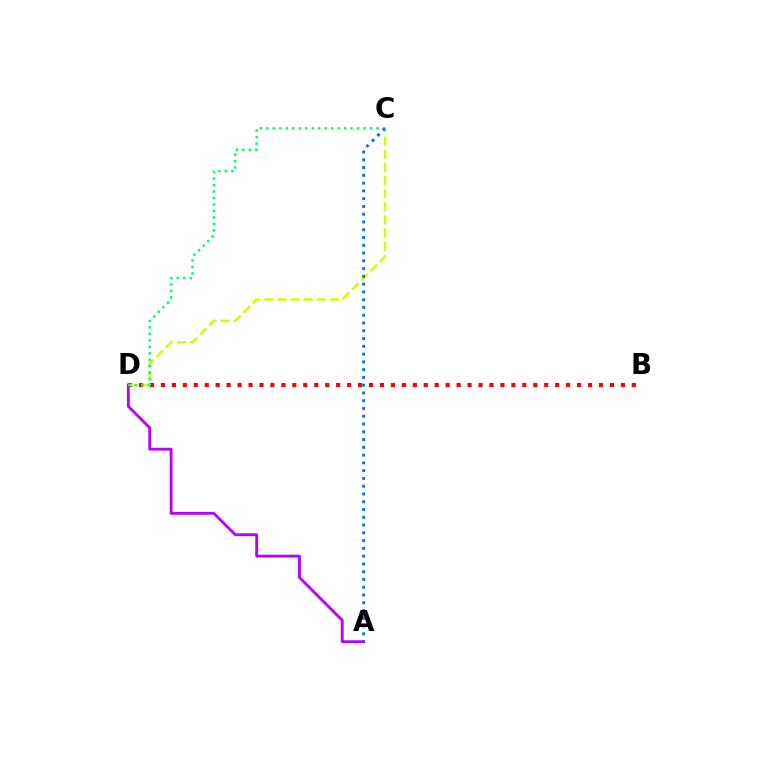{('B', 'D'): [{'color': '#ff0000', 'line_style': 'dotted', 'thickness': 2.98}], ('A', 'D'): [{'color': '#b900ff', 'line_style': 'solid', 'thickness': 2.05}], ('C', 'D'): [{'color': '#d1ff00', 'line_style': 'dashed', 'thickness': 1.78}, {'color': '#00ff5c', 'line_style': 'dotted', 'thickness': 1.76}], ('A', 'C'): [{'color': '#0074ff', 'line_style': 'dotted', 'thickness': 2.11}]}